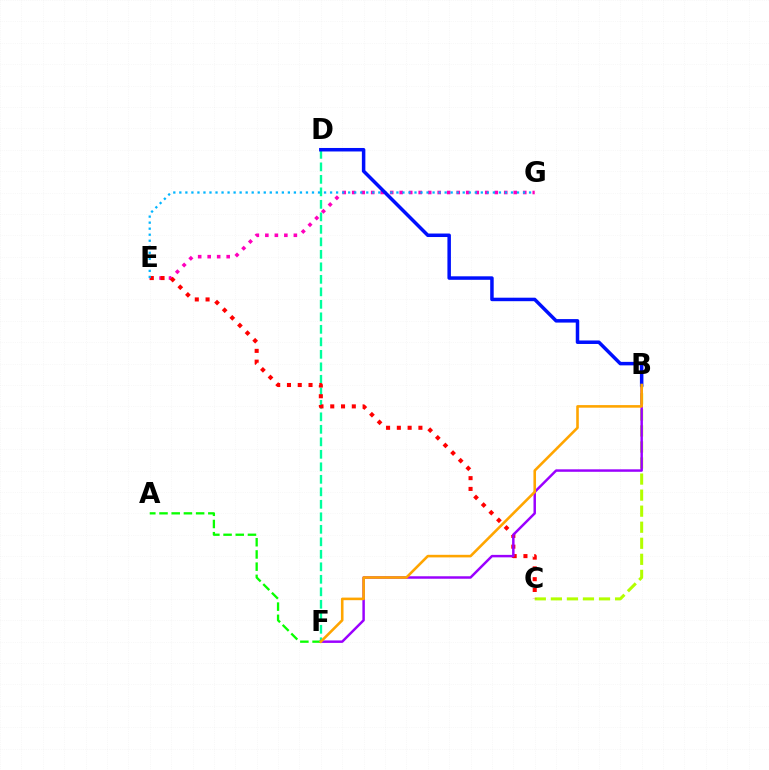{('E', 'G'): [{'color': '#ff00bd', 'line_style': 'dotted', 'thickness': 2.58}, {'color': '#00b5ff', 'line_style': 'dotted', 'thickness': 1.64}], ('D', 'F'): [{'color': '#00ff9d', 'line_style': 'dashed', 'thickness': 1.7}], ('B', 'C'): [{'color': '#b3ff00', 'line_style': 'dashed', 'thickness': 2.18}], ('C', 'E'): [{'color': '#ff0000', 'line_style': 'dotted', 'thickness': 2.93}], ('B', 'F'): [{'color': '#9b00ff', 'line_style': 'solid', 'thickness': 1.78}, {'color': '#ffa500', 'line_style': 'solid', 'thickness': 1.87}], ('B', 'D'): [{'color': '#0010ff', 'line_style': 'solid', 'thickness': 2.52}], ('A', 'F'): [{'color': '#08ff00', 'line_style': 'dashed', 'thickness': 1.66}]}